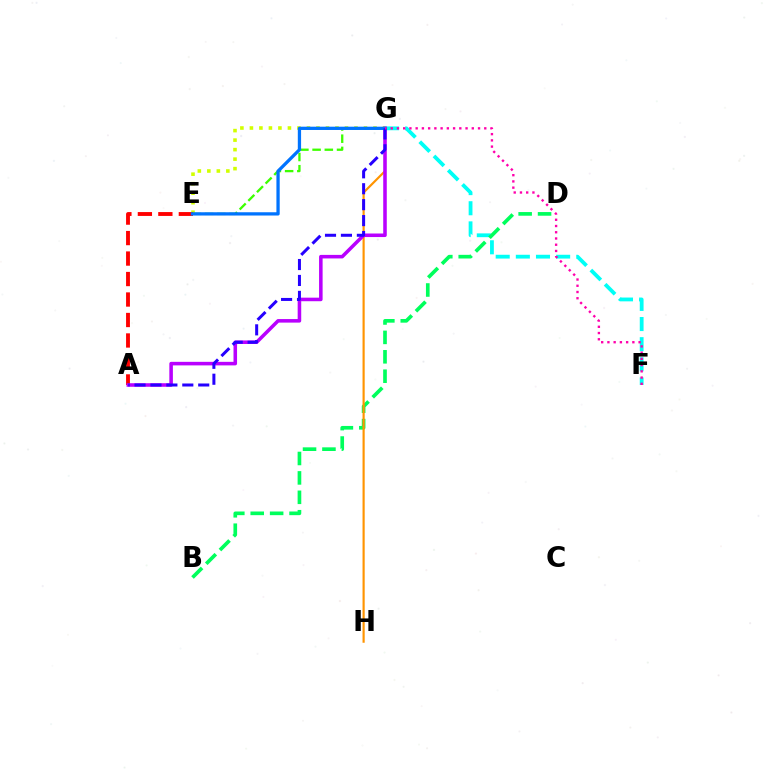{('F', 'G'): [{'color': '#00fff6', 'line_style': 'dashed', 'thickness': 2.74}, {'color': '#ff00ac', 'line_style': 'dotted', 'thickness': 1.69}], ('E', 'G'): [{'color': '#d1ff00', 'line_style': 'dotted', 'thickness': 2.58}, {'color': '#3dff00', 'line_style': 'dashed', 'thickness': 1.66}, {'color': '#0074ff', 'line_style': 'solid', 'thickness': 2.36}], ('B', 'D'): [{'color': '#00ff5c', 'line_style': 'dashed', 'thickness': 2.64}], ('G', 'H'): [{'color': '#ff9400', 'line_style': 'solid', 'thickness': 1.56}], ('A', 'E'): [{'color': '#ff0000', 'line_style': 'dashed', 'thickness': 2.78}], ('A', 'G'): [{'color': '#b900ff', 'line_style': 'solid', 'thickness': 2.56}, {'color': '#2500ff', 'line_style': 'dashed', 'thickness': 2.16}]}